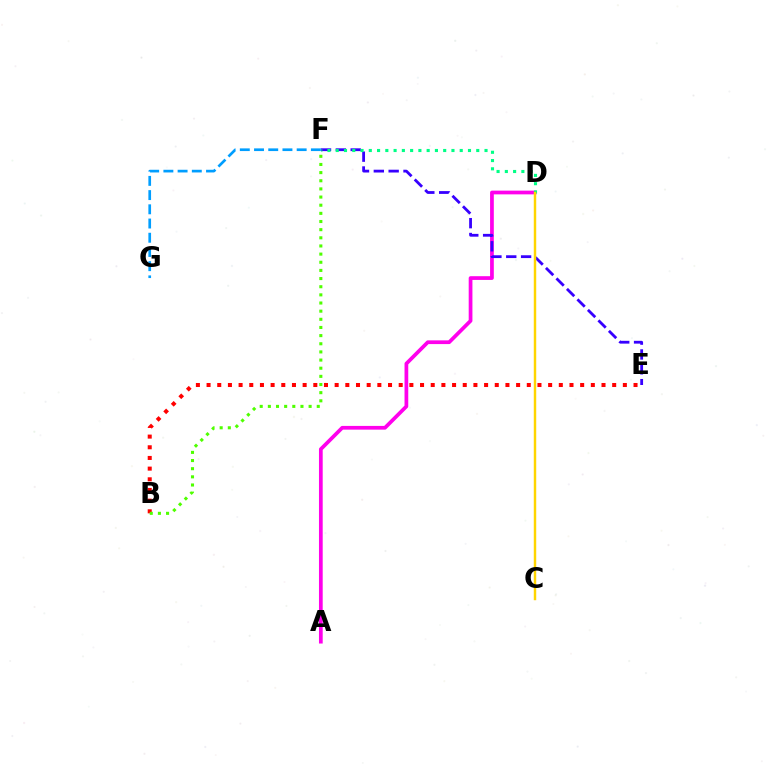{('B', 'E'): [{'color': '#ff0000', 'line_style': 'dotted', 'thickness': 2.9}], ('A', 'D'): [{'color': '#ff00ed', 'line_style': 'solid', 'thickness': 2.69}], ('E', 'F'): [{'color': '#3700ff', 'line_style': 'dashed', 'thickness': 2.02}], ('F', 'G'): [{'color': '#009eff', 'line_style': 'dashed', 'thickness': 1.93}], ('B', 'F'): [{'color': '#4fff00', 'line_style': 'dotted', 'thickness': 2.21}], ('D', 'F'): [{'color': '#00ff86', 'line_style': 'dotted', 'thickness': 2.25}], ('C', 'D'): [{'color': '#ffd500', 'line_style': 'solid', 'thickness': 1.76}]}